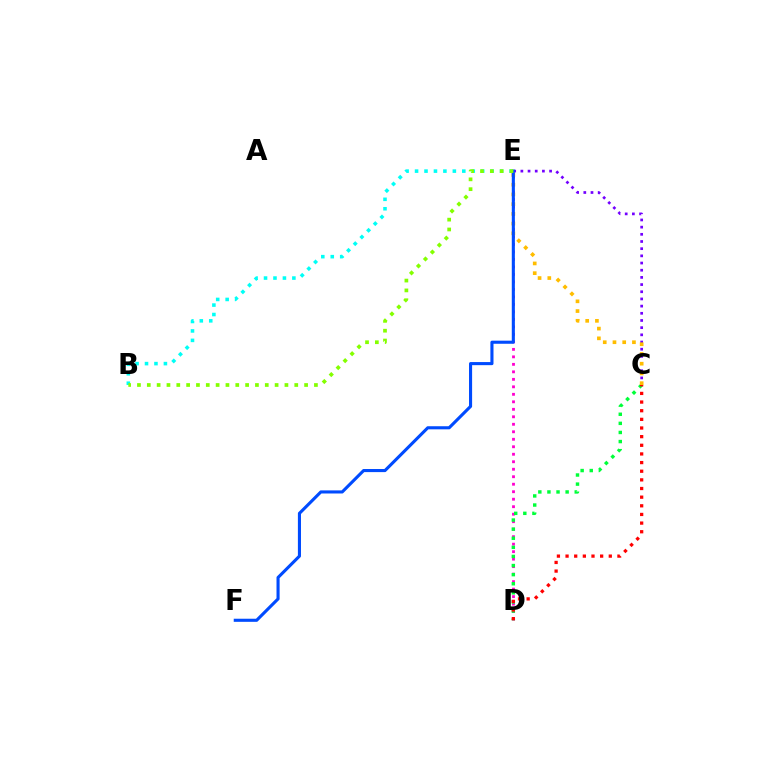{('D', 'E'): [{'color': '#ff00cf', 'line_style': 'dotted', 'thickness': 2.04}], ('C', 'D'): [{'color': '#00ff39', 'line_style': 'dotted', 'thickness': 2.47}, {'color': '#ff0000', 'line_style': 'dotted', 'thickness': 2.35}], ('B', 'E'): [{'color': '#00fff6', 'line_style': 'dotted', 'thickness': 2.57}, {'color': '#84ff00', 'line_style': 'dotted', 'thickness': 2.67}], ('C', 'E'): [{'color': '#7200ff', 'line_style': 'dotted', 'thickness': 1.95}, {'color': '#ffbd00', 'line_style': 'dotted', 'thickness': 2.64}], ('E', 'F'): [{'color': '#004bff', 'line_style': 'solid', 'thickness': 2.23}]}